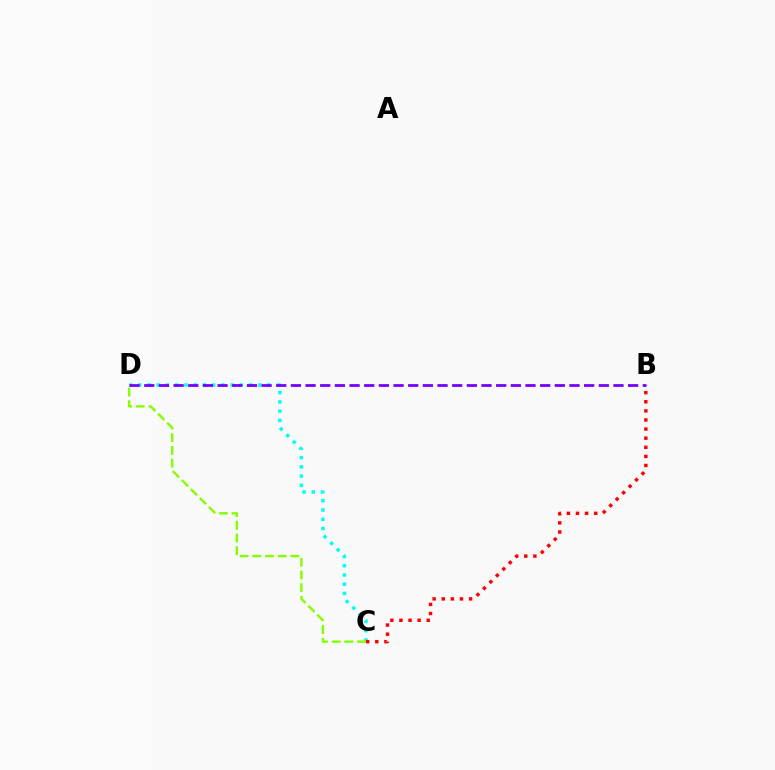{('C', 'D'): [{'color': '#00fff6', 'line_style': 'dotted', 'thickness': 2.51}, {'color': '#84ff00', 'line_style': 'dashed', 'thickness': 1.72}], ('B', 'C'): [{'color': '#ff0000', 'line_style': 'dotted', 'thickness': 2.47}], ('B', 'D'): [{'color': '#7200ff', 'line_style': 'dashed', 'thickness': 1.99}]}